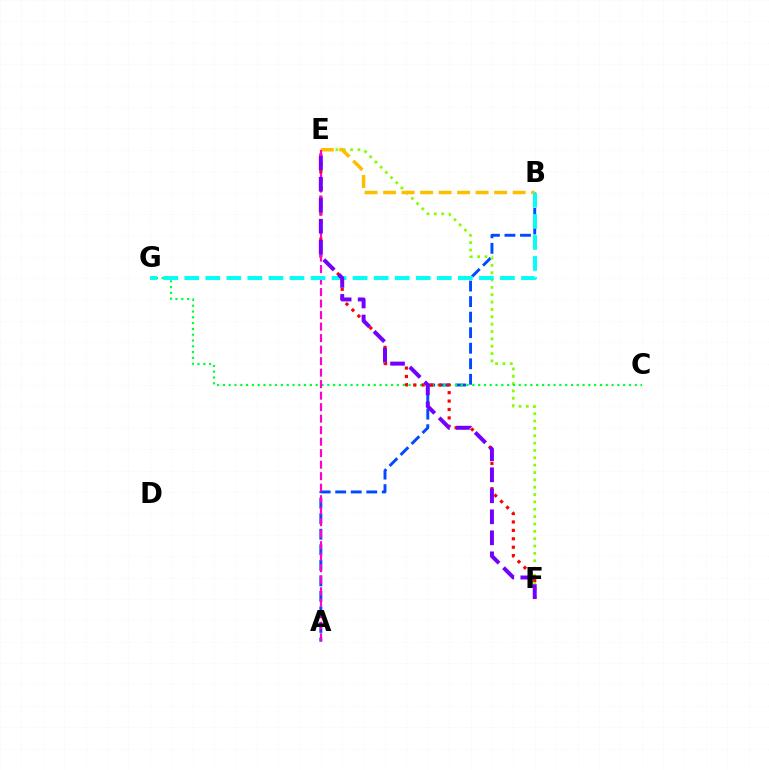{('A', 'B'): [{'color': '#004bff', 'line_style': 'dashed', 'thickness': 2.11}], ('E', 'F'): [{'color': '#84ff00', 'line_style': 'dotted', 'thickness': 2.0}, {'color': '#ff0000', 'line_style': 'dotted', 'thickness': 2.29}, {'color': '#7200ff', 'line_style': 'dashed', 'thickness': 2.85}], ('C', 'G'): [{'color': '#00ff39', 'line_style': 'dotted', 'thickness': 1.58}], ('B', 'E'): [{'color': '#ffbd00', 'line_style': 'dashed', 'thickness': 2.51}], ('A', 'E'): [{'color': '#ff00cf', 'line_style': 'dashed', 'thickness': 1.56}], ('B', 'G'): [{'color': '#00fff6', 'line_style': 'dashed', 'thickness': 2.86}]}